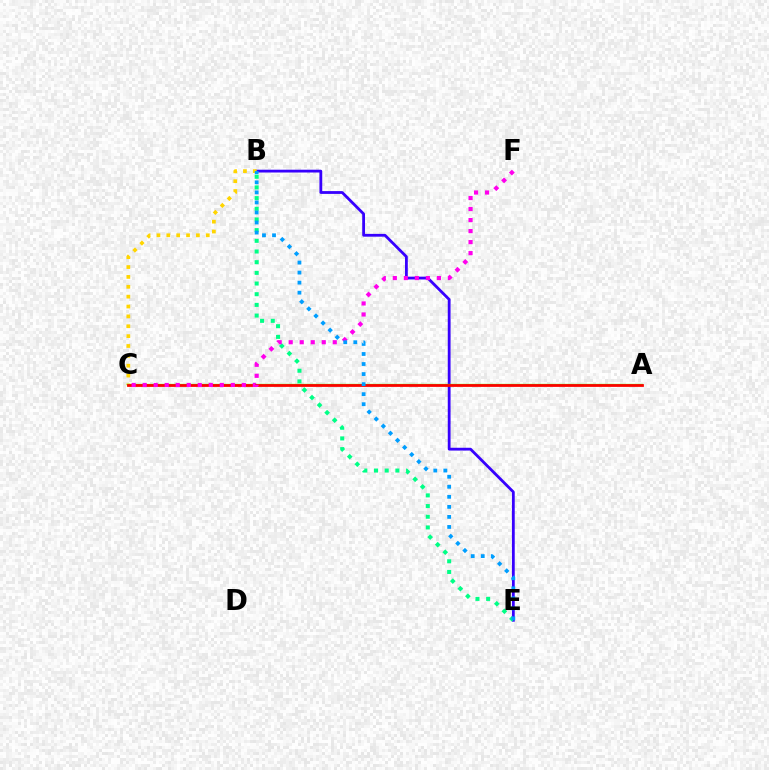{('B', 'E'): [{'color': '#3700ff', 'line_style': 'solid', 'thickness': 2.01}, {'color': '#00ff86', 'line_style': 'dotted', 'thickness': 2.9}, {'color': '#009eff', 'line_style': 'dotted', 'thickness': 2.73}], ('B', 'C'): [{'color': '#ffd500', 'line_style': 'dotted', 'thickness': 2.68}], ('A', 'C'): [{'color': '#4fff00', 'line_style': 'solid', 'thickness': 1.65}, {'color': '#ff0000', 'line_style': 'solid', 'thickness': 1.99}], ('C', 'F'): [{'color': '#ff00ed', 'line_style': 'dotted', 'thickness': 2.99}]}